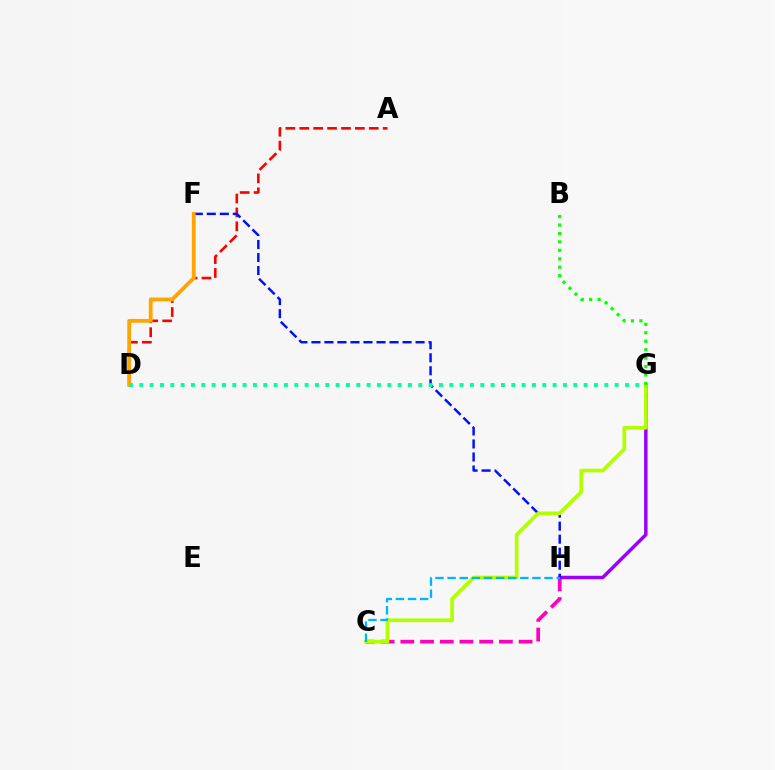{('A', 'D'): [{'color': '#ff0000', 'line_style': 'dashed', 'thickness': 1.89}], ('C', 'H'): [{'color': '#ff00bd', 'line_style': 'dashed', 'thickness': 2.68}, {'color': '#00b5ff', 'line_style': 'dashed', 'thickness': 1.65}], ('G', 'H'): [{'color': '#9b00ff', 'line_style': 'solid', 'thickness': 2.5}], ('F', 'H'): [{'color': '#0010ff', 'line_style': 'dashed', 'thickness': 1.77}], ('C', 'G'): [{'color': '#b3ff00', 'line_style': 'solid', 'thickness': 2.66}], ('D', 'F'): [{'color': '#ffa500', 'line_style': 'solid', 'thickness': 2.74}], ('D', 'G'): [{'color': '#00ff9d', 'line_style': 'dotted', 'thickness': 2.81}], ('B', 'G'): [{'color': '#08ff00', 'line_style': 'dotted', 'thickness': 2.29}]}